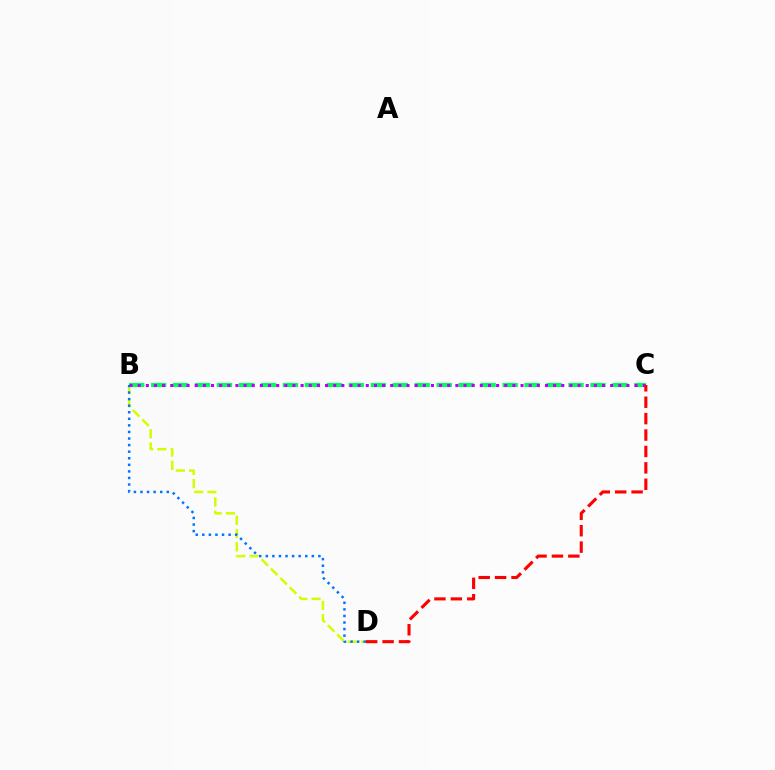{('B', 'D'): [{'color': '#d1ff00', 'line_style': 'dashed', 'thickness': 1.8}, {'color': '#0074ff', 'line_style': 'dotted', 'thickness': 1.79}], ('B', 'C'): [{'color': '#00ff5c', 'line_style': 'dashed', 'thickness': 2.98}, {'color': '#b900ff', 'line_style': 'dotted', 'thickness': 2.21}], ('C', 'D'): [{'color': '#ff0000', 'line_style': 'dashed', 'thickness': 2.23}]}